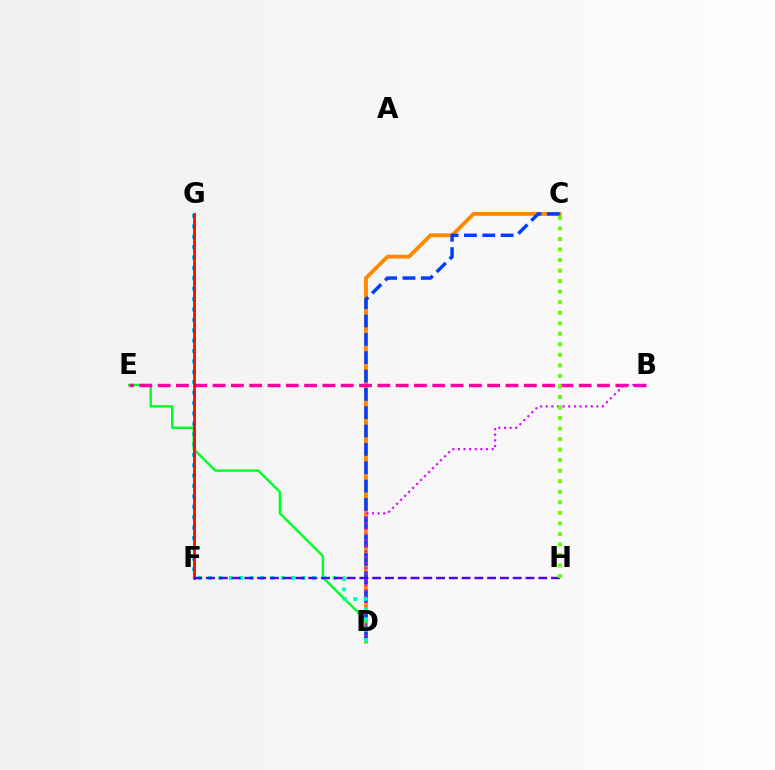{('F', 'G'): [{'color': '#eeff00', 'line_style': 'dotted', 'thickness': 2.25}, {'color': '#00c7ff', 'line_style': 'dotted', 'thickness': 2.82}, {'color': '#ff0000', 'line_style': 'solid', 'thickness': 1.95}], ('C', 'D'): [{'color': '#ff8800', 'line_style': 'solid', 'thickness': 2.78}, {'color': '#003fff', 'line_style': 'dashed', 'thickness': 2.49}], ('D', 'E'): [{'color': '#00ff27', 'line_style': 'solid', 'thickness': 1.74}], ('B', 'E'): [{'color': '#ff00a0', 'line_style': 'dashed', 'thickness': 2.49}], ('B', 'D'): [{'color': '#d600ff', 'line_style': 'dotted', 'thickness': 1.53}], ('D', 'F'): [{'color': '#00ffaf', 'line_style': 'dotted', 'thickness': 2.82}], ('F', 'H'): [{'color': '#4f00ff', 'line_style': 'dashed', 'thickness': 1.74}], ('C', 'H'): [{'color': '#66ff00', 'line_style': 'dotted', 'thickness': 2.86}]}